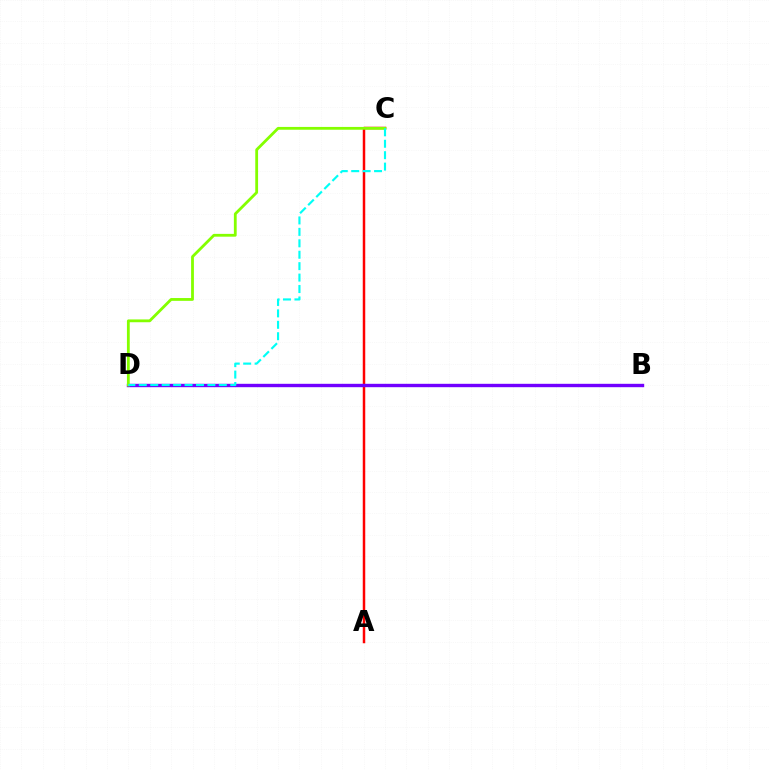{('A', 'C'): [{'color': '#ff0000', 'line_style': 'solid', 'thickness': 1.79}], ('B', 'D'): [{'color': '#7200ff', 'line_style': 'solid', 'thickness': 2.43}], ('C', 'D'): [{'color': '#84ff00', 'line_style': 'solid', 'thickness': 2.02}, {'color': '#00fff6', 'line_style': 'dashed', 'thickness': 1.55}]}